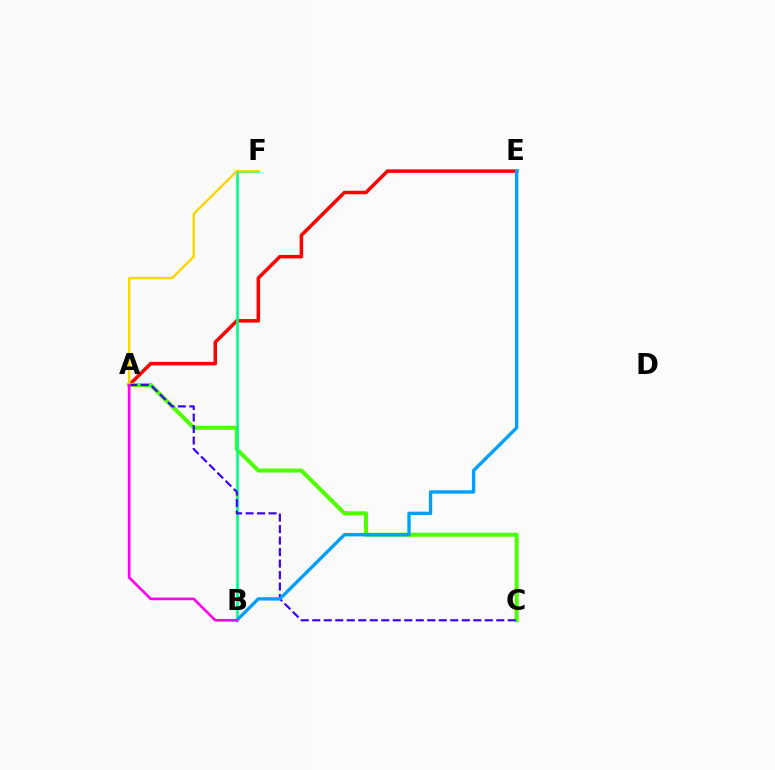{('A', 'E'): [{'color': '#ff0000', 'line_style': 'solid', 'thickness': 2.53}], ('A', 'C'): [{'color': '#4fff00', 'line_style': 'solid', 'thickness': 2.92}, {'color': '#3700ff', 'line_style': 'dashed', 'thickness': 1.56}], ('B', 'F'): [{'color': '#00ff86', 'line_style': 'solid', 'thickness': 1.9}], ('A', 'F'): [{'color': '#ffd500', 'line_style': 'solid', 'thickness': 1.72}], ('B', 'E'): [{'color': '#009eff', 'line_style': 'solid', 'thickness': 2.41}], ('A', 'B'): [{'color': '#ff00ed', 'line_style': 'solid', 'thickness': 1.9}]}